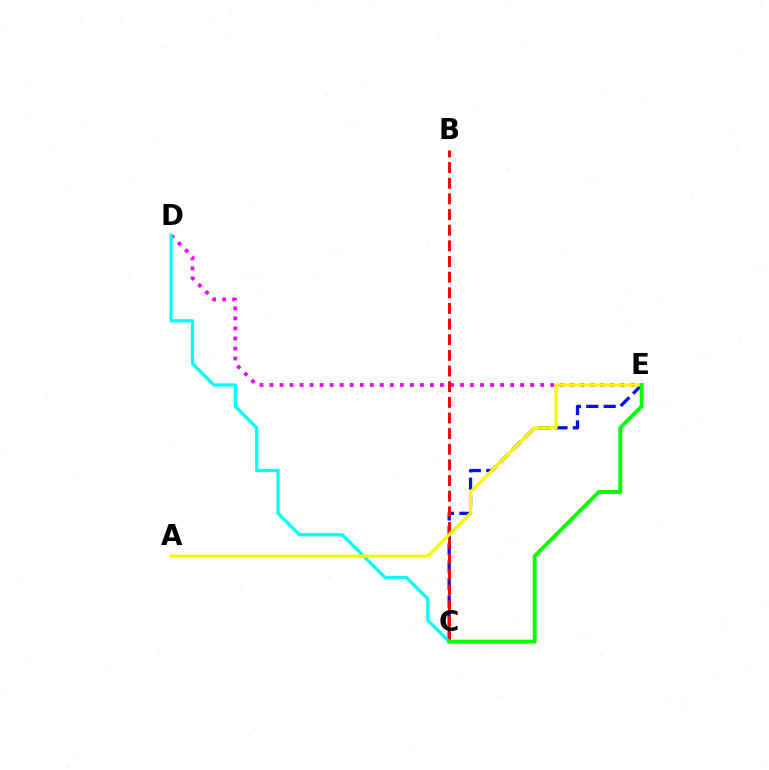{('C', 'E'): [{'color': '#0010ff', 'line_style': 'dashed', 'thickness': 2.36}, {'color': '#08ff00', 'line_style': 'solid', 'thickness': 2.81}], ('D', 'E'): [{'color': '#ee00ff', 'line_style': 'dotted', 'thickness': 2.72}], ('B', 'C'): [{'color': '#ff0000', 'line_style': 'dashed', 'thickness': 2.13}], ('C', 'D'): [{'color': '#00fff6', 'line_style': 'solid', 'thickness': 2.32}], ('A', 'E'): [{'color': '#fcf500', 'line_style': 'solid', 'thickness': 2.32}]}